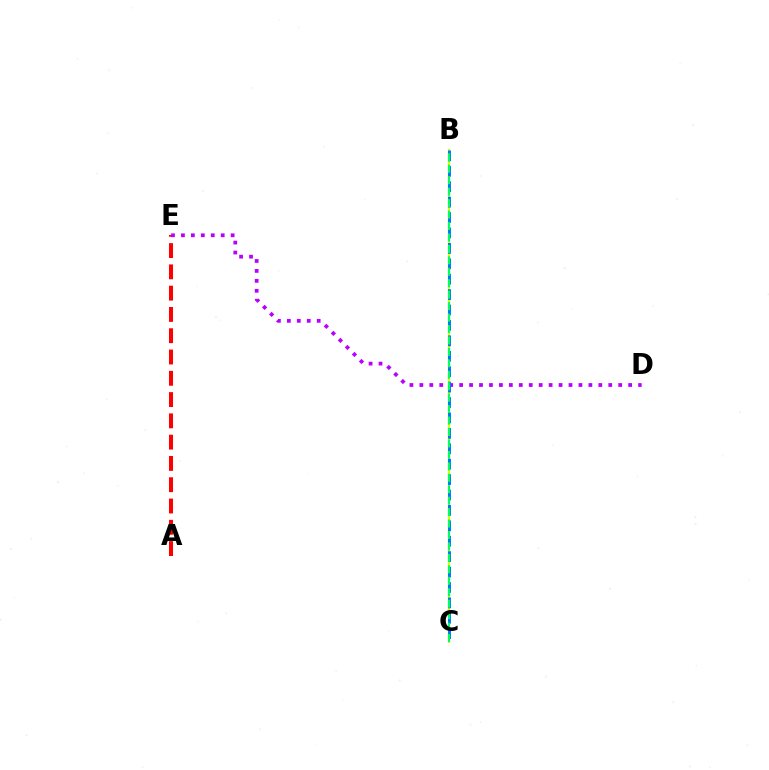{('A', 'E'): [{'color': '#ff0000', 'line_style': 'dashed', 'thickness': 2.89}], ('D', 'E'): [{'color': '#b900ff', 'line_style': 'dotted', 'thickness': 2.7}], ('B', 'C'): [{'color': '#d1ff00', 'line_style': 'solid', 'thickness': 1.53}, {'color': '#0074ff', 'line_style': 'dashed', 'thickness': 2.09}, {'color': '#00ff5c', 'line_style': 'dashed', 'thickness': 1.55}]}